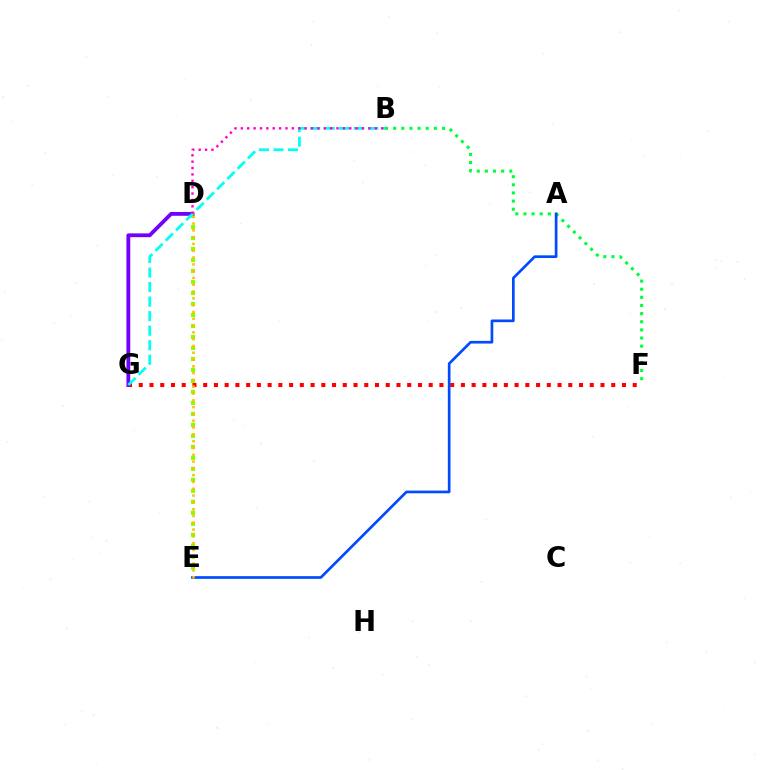{('B', 'F'): [{'color': '#00ff39', 'line_style': 'dotted', 'thickness': 2.21}], ('F', 'G'): [{'color': '#ff0000', 'line_style': 'dotted', 'thickness': 2.92}], ('D', 'E'): [{'color': '#84ff00', 'line_style': 'dotted', 'thickness': 2.99}, {'color': '#ffbd00', 'line_style': 'dotted', 'thickness': 1.85}], ('D', 'G'): [{'color': '#7200ff', 'line_style': 'solid', 'thickness': 2.74}], ('A', 'E'): [{'color': '#004bff', 'line_style': 'solid', 'thickness': 1.93}], ('B', 'G'): [{'color': '#00fff6', 'line_style': 'dashed', 'thickness': 1.97}], ('B', 'D'): [{'color': '#ff00cf', 'line_style': 'dotted', 'thickness': 1.73}]}